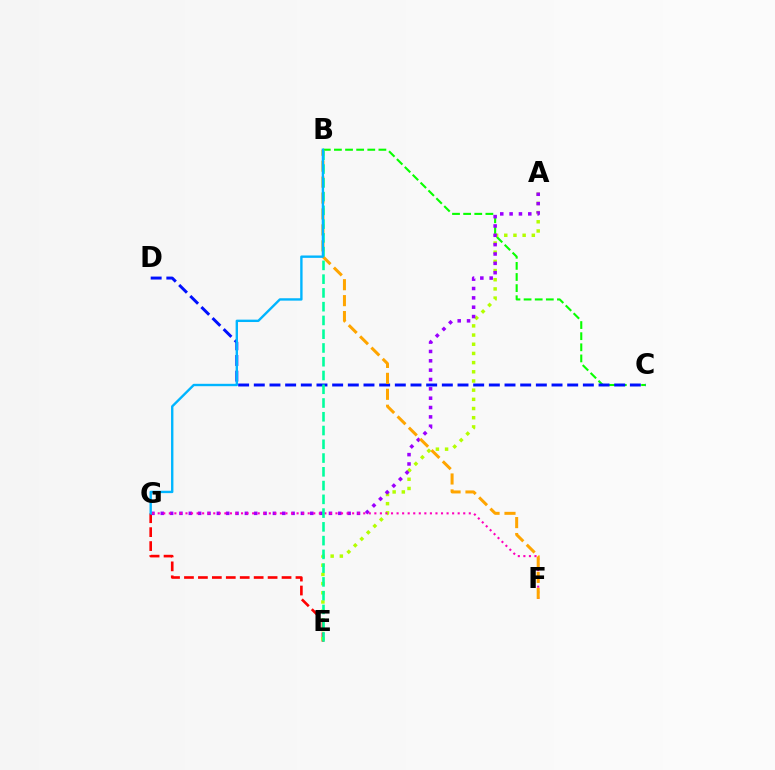{('B', 'C'): [{'color': '#08ff00', 'line_style': 'dashed', 'thickness': 1.51}], ('E', 'G'): [{'color': '#ff0000', 'line_style': 'dashed', 'thickness': 1.89}], ('A', 'E'): [{'color': '#b3ff00', 'line_style': 'dotted', 'thickness': 2.5}], ('A', 'G'): [{'color': '#9b00ff', 'line_style': 'dotted', 'thickness': 2.54}], ('C', 'D'): [{'color': '#0010ff', 'line_style': 'dashed', 'thickness': 2.13}], ('F', 'G'): [{'color': '#ff00bd', 'line_style': 'dotted', 'thickness': 1.51}], ('B', 'F'): [{'color': '#ffa500', 'line_style': 'dashed', 'thickness': 2.17}], ('B', 'E'): [{'color': '#00ff9d', 'line_style': 'dashed', 'thickness': 1.87}], ('B', 'G'): [{'color': '#00b5ff', 'line_style': 'solid', 'thickness': 1.71}]}